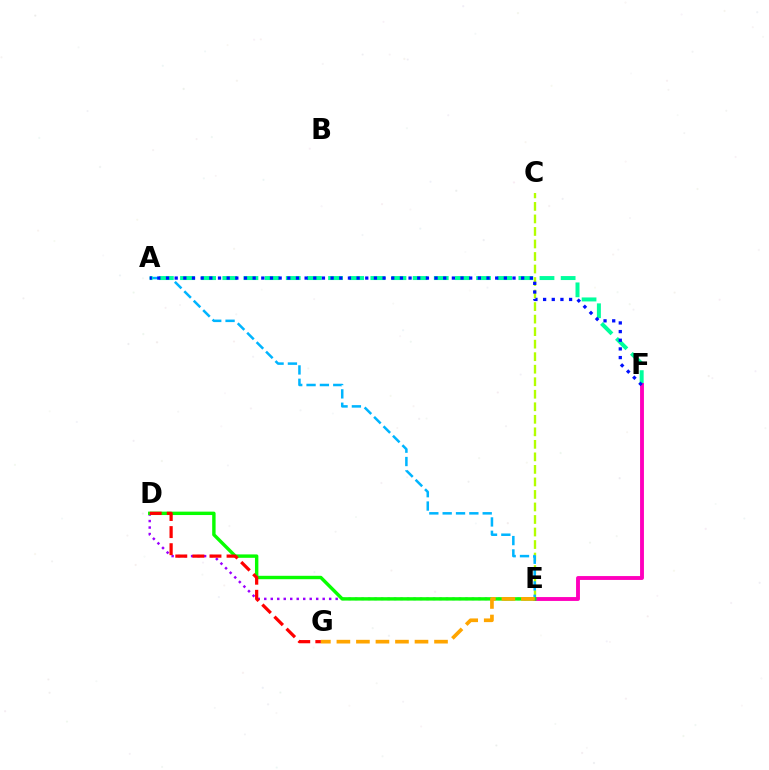{('C', 'E'): [{'color': '#b3ff00', 'line_style': 'dashed', 'thickness': 1.7}], ('A', 'E'): [{'color': '#00b5ff', 'line_style': 'dashed', 'thickness': 1.81}], ('A', 'F'): [{'color': '#00ff9d', 'line_style': 'dashed', 'thickness': 2.87}, {'color': '#0010ff', 'line_style': 'dotted', 'thickness': 2.35}], ('D', 'E'): [{'color': '#9b00ff', 'line_style': 'dotted', 'thickness': 1.76}, {'color': '#08ff00', 'line_style': 'solid', 'thickness': 2.45}], ('E', 'F'): [{'color': '#ff00bd', 'line_style': 'solid', 'thickness': 2.79}], ('E', 'G'): [{'color': '#ffa500', 'line_style': 'dashed', 'thickness': 2.65}], ('D', 'G'): [{'color': '#ff0000', 'line_style': 'dashed', 'thickness': 2.32}]}